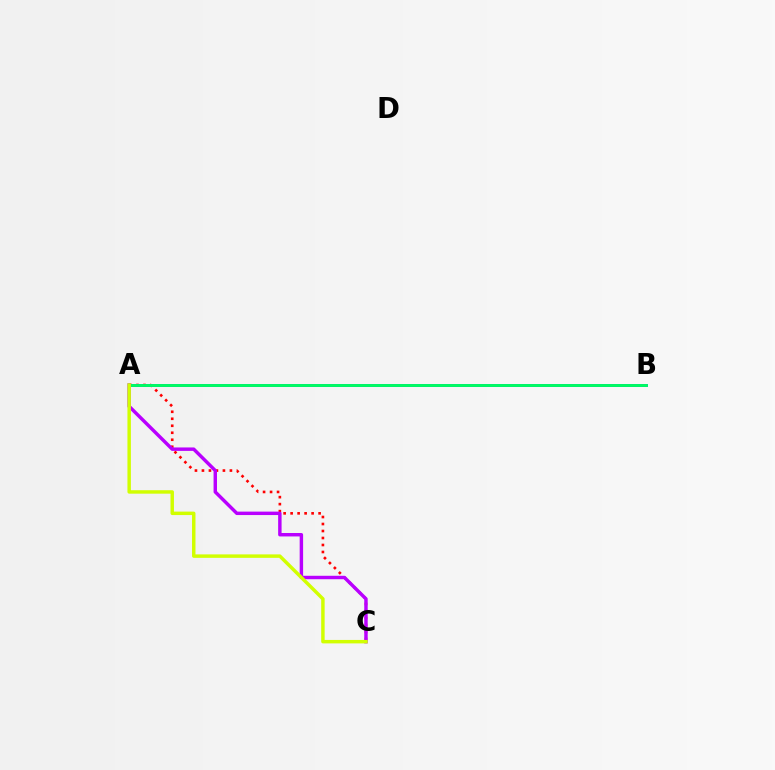{('A', 'C'): [{'color': '#ff0000', 'line_style': 'dotted', 'thickness': 1.9}, {'color': '#b900ff', 'line_style': 'solid', 'thickness': 2.47}, {'color': '#d1ff00', 'line_style': 'solid', 'thickness': 2.49}], ('A', 'B'): [{'color': '#0074ff', 'line_style': 'solid', 'thickness': 2.01}, {'color': '#00ff5c', 'line_style': 'solid', 'thickness': 2.0}]}